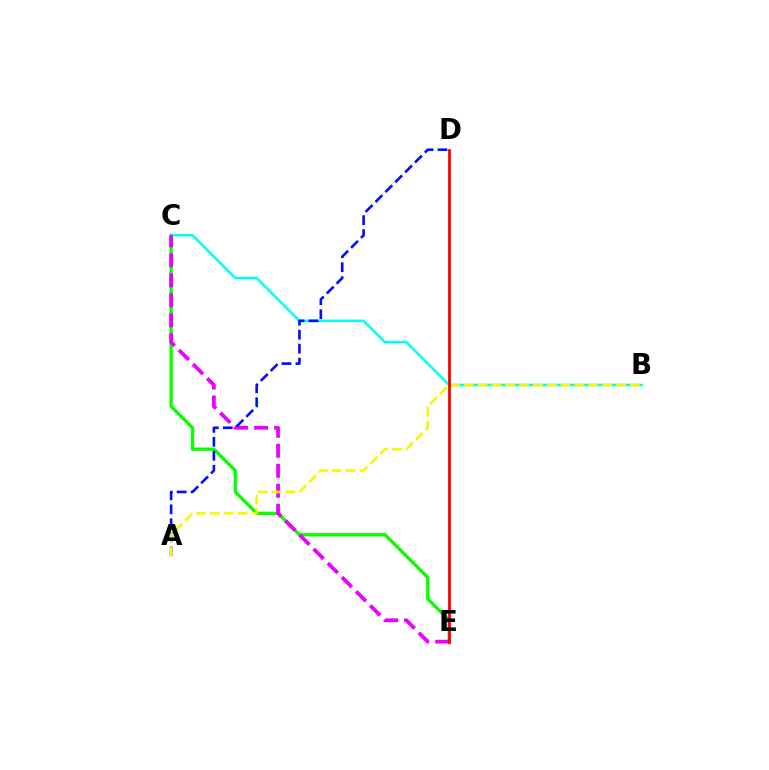{('C', 'E'): [{'color': '#08ff00', 'line_style': 'solid', 'thickness': 2.38}, {'color': '#ee00ff', 'line_style': 'dashed', 'thickness': 2.72}], ('B', 'C'): [{'color': '#00fff6', 'line_style': 'solid', 'thickness': 1.82}], ('A', 'D'): [{'color': '#0010ff', 'line_style': 'dashed', 'thickness': 1.9}], ('A', 'B'): [{'color': '#fcf500', 'line_style': 'dashed', 'thickness': 1.88}], ('D', 'E'): [{'color': '#ff0000', 'line_style': 'solid', 'thickness': 2.02}]}